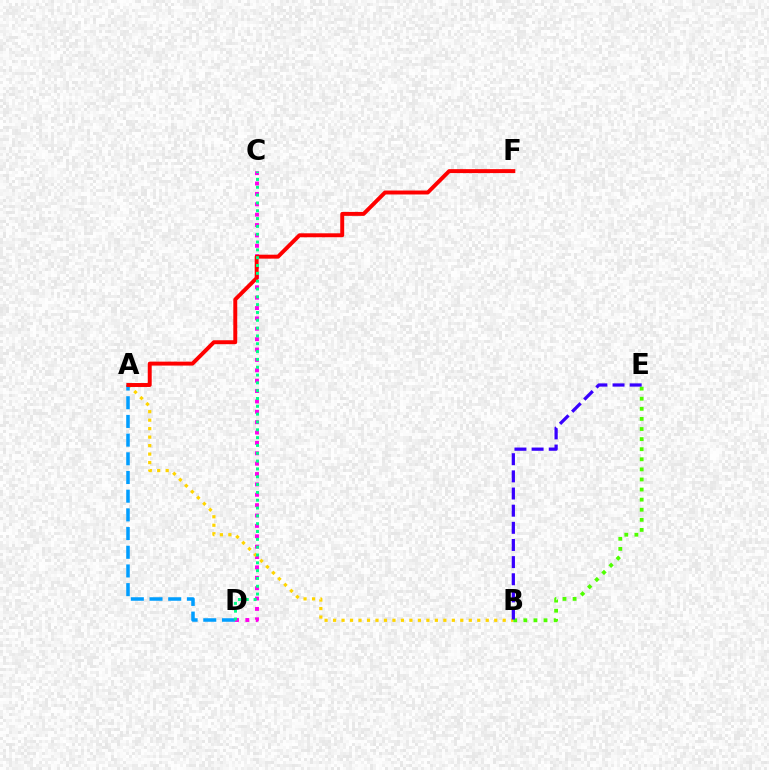{('C', 'D'): [{'color': '#ff00ed', 'line_style': 'dotted', 'thickness': 2.82}, {'color': '#00ff86', 'line_style': 'dotted', 'thickness': 2.13}], ('A', 'B'): [{'color': '#ffd500', 'line_style': 'dotted', 'thickness': 2.3}], ('A', 'D'): [{'color': '#009eff', 'line_style': 'dashed', 'thickness': 2.54}], ('B', 'E'): [{'color': '#4fff00', 'line_style': 'dotted', 'thickness': 2.74}, {'color': '#3700ff', 'line_style': 'dashed', 'thickness': 2.33}], ('A', 'F'): [{'color': '#ff0000', 'line_style': 'solid', 'thickness': 2.84}]}